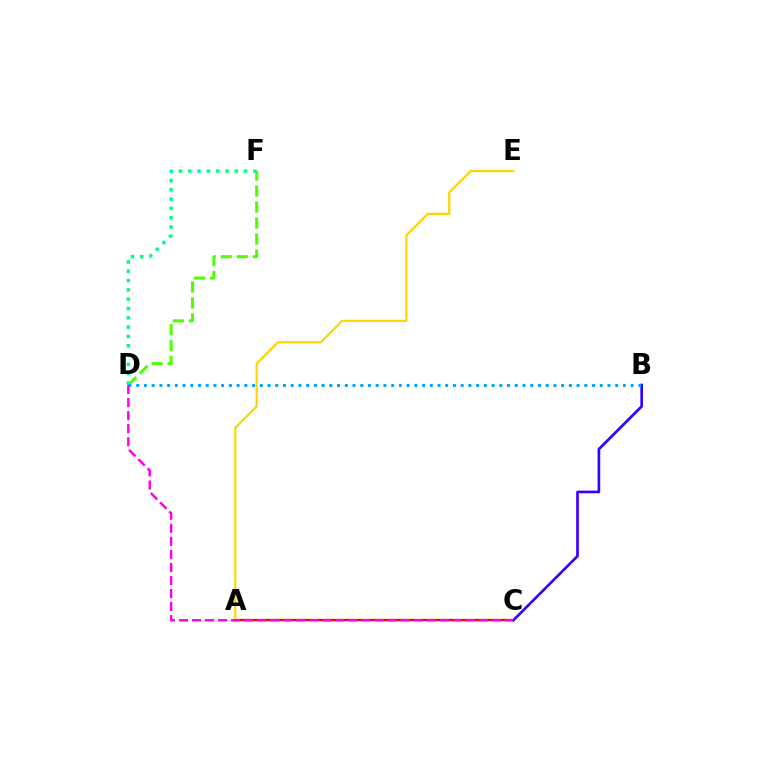{('D', 'F'): [{'color': '#4fff00', 'line_style': 'dashed', 'thickness': 2.17}, {'color': '#00ff86', 'line_style': 'dotted', 'thickness': 2.53}], ('A', 'C'): [{'color': '#ff0000', 'line_style': 'solid', 'thickness': 1.66}], ('B', 'C'): [{'color': '#3700ff', 'line_style': 'solid', 'thickness': 1.93}], ('A', 'E'): [{'color': '#ffd500', 'line_style': 'solid', 'thickness': 1.61}], ('B', 'D'): [{'color': '#009eff', 'line_style': 'dotted', 'thickness': 2.1}], ('C', 'D'): [{'color': '#ff00ed', 'line_style': 'dashed', 'thickness': 1.77}]}